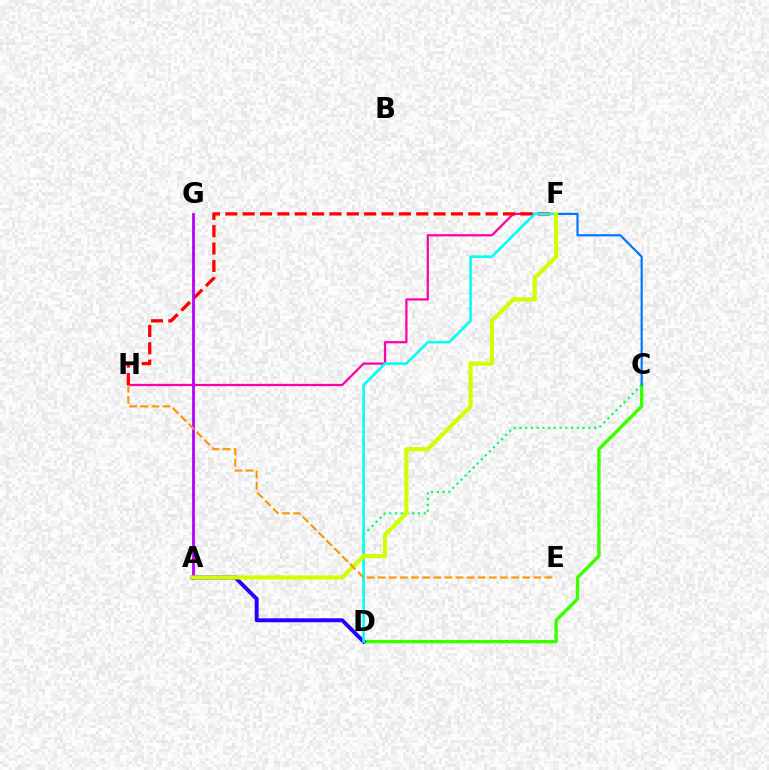{('F', 'H'): [{'color': '#ff00ac', 'line_style': 'solid', 'thickness': 1.62}, {'color': '#ff0000', 'line_style': 'dashed', 'thickness': 2.36}], ('C', 'D'): [{'color': '#3dff00', 'line_style': 'solid', 'thickness': 2.44}], ('A', 'G'): [{'color': '#b900ff', 'line_style': 'solid', 'thickness': 2.01}], ('C', 'F'): [{'color': '#0074ff', 'line_style': 'solid', 'thickness': 1.56}], ('A', 'C'): [{'color': '#00ff5c', 'line_style': 'dotted', 'thickness': 1.56}], ('A', 'D'): [{'color': '#2500ff', 'line_style': 'solid', 'thickness': 2.84}], ('D', 'F'): [{'color': '#00fff6', 'line_style': 'solid', 'thickness': 1.86}], ('A', 'F'): [{'color': '#d1ff00', 'line_style': 'solid', 'thickness': 2.99}], ('E', 'H'): [{'color': '#ff9400', 'line_style': 'dashed', 'thickness': 1.51}]}